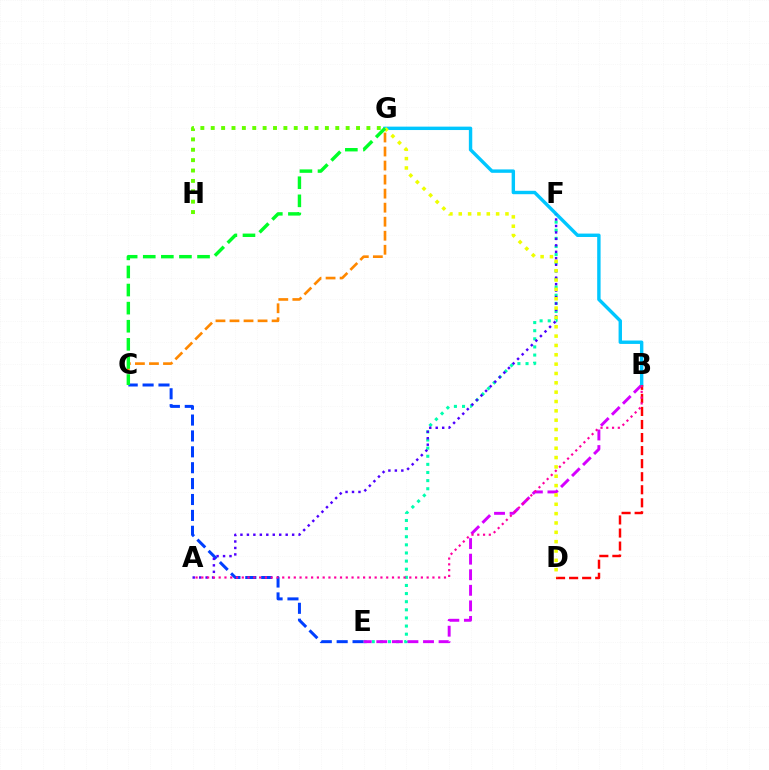{('E', 'F'): [{'color': '#00ffaf', 'line_style': 'dotted', 'thickness': 2.21}], ('C', 'E'): [{'color': '#003fff', 'line_style': 'dashed', 'thickness': 2.16}], ('B', 'E'): [{'color': '#d600ff', 'line_style': 'dashed', 'thickness': 2.12}], ('G', 'H'): [{'color': '#66ff00', 'line_style': 'dotted', 'thickness': 2.82}], ('B', 'G'): [{'color': '#00c7ff', 'line_style': 'solid', 'thickness': 2.45}], ('A', 'F'): [{'color': '#4f00ff', 'line_style': 'dotted', 'thickness': 1.76}], ('B', 'D'): [{'color': '#ff0000', 'line_style': 'dashed', 'thickness': 1.77}], ('D', 'G'): [{'color': '#eeff00', 'line_style': 'dotted', 'thickness': 2.54}], ('C', 'G'): [{'color': '#ff8800', 'line_style': 'dashed', 'thickness': 1.91}, {'color': '#00ff27', 'line_style': 'dashed', 'thickness': 2.46}], ('A', 'B'): [{'color': '#ff00a0', 'line_style': 'dotted', 'thickness': 1.57}]}